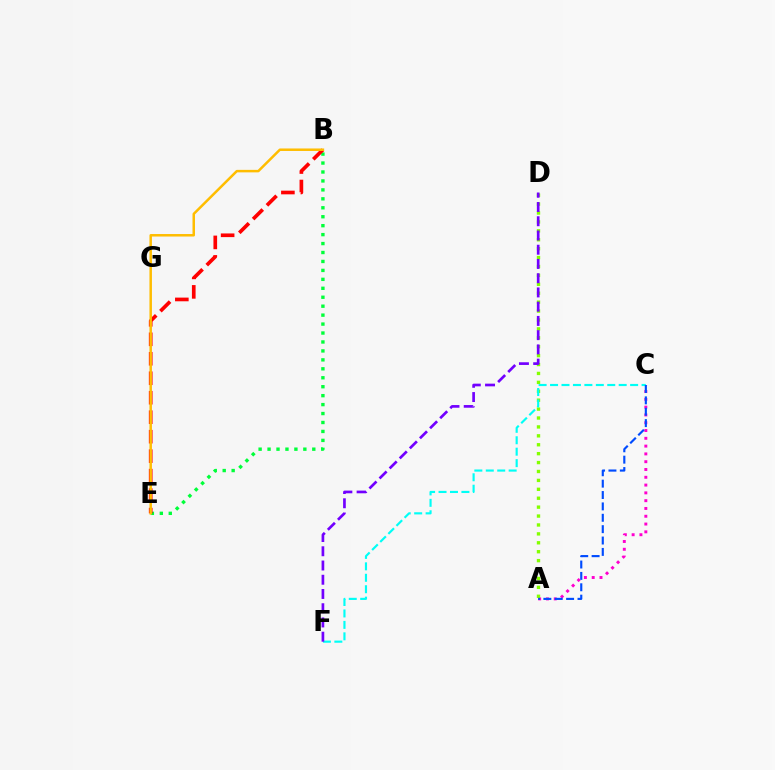{('B', 'E'): [{'color': '#00ff39', 'line_style': 'dotted', 'thickness': 2.43}, {'color': '#ff0000', 'line_style': 'dashed', 'thickness': 2.65}, {'color': '#ffbd00', 'line_style': 'solid', 'thickness': 1.8}], ('A', 'C'): [{'color': '#ff00cf', 'line_style': 'dotted', 'thickness': 2.12}, {'color': '#004bff', 'line_style': 'dashed', 'thickness': 1.55}], ('A', 'D'): [{'color': '#84ff00', 'line_style': 'dotted', 'thickness': 2.42}], ('C', 'F'): [{'color': '#00fff6', 'line_style': 'dashed', 'thickness': 1.55}], ('D', 'F'): [{'color': '#7200ff', 'line_style': 'dashed', 'thickness': 1.93}]}